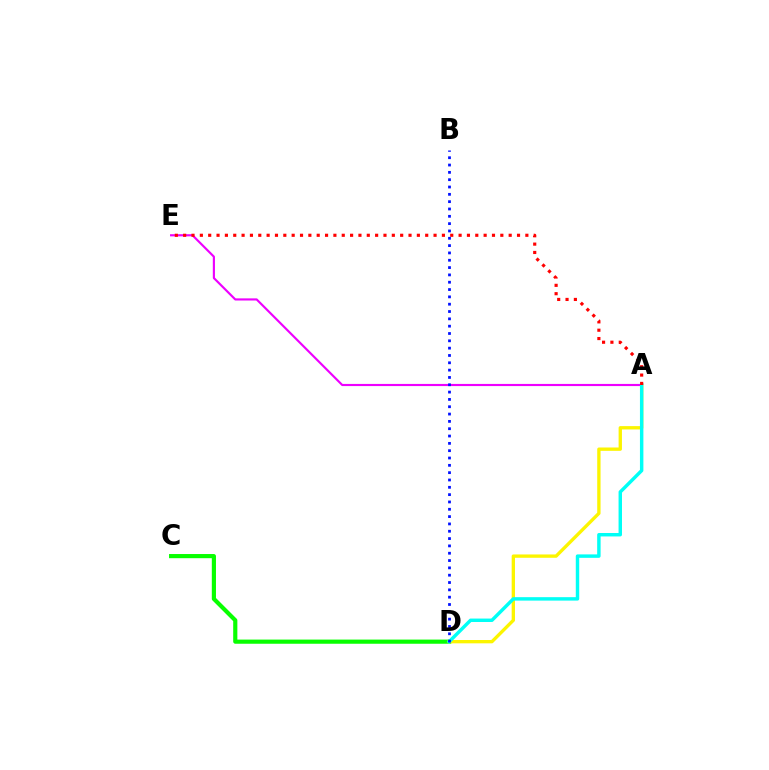{('A', 'E'): [{'color': '#ee00ff', 'line_style': 'solid', 'thickness': 1.55}, {'color': '#ff0000', 'line_style': 'dotted', 'thickness': 2.27}], ('C', 'D'): [{'color': '#08ff00', 'line_style': 'solid', 'thickness': 3.0}], ('A', 'D'): [{'color': '#fcf500', 'line_style': 'solid', 'thickness': 2.4}, {'color': '#00fff6', 'line_style': 'solid', 'thickness': 2.48}], ('B', 'D'): [{'color': '#0010ff', 'line_style': 'dotted', 'thickness': 1.99}]}